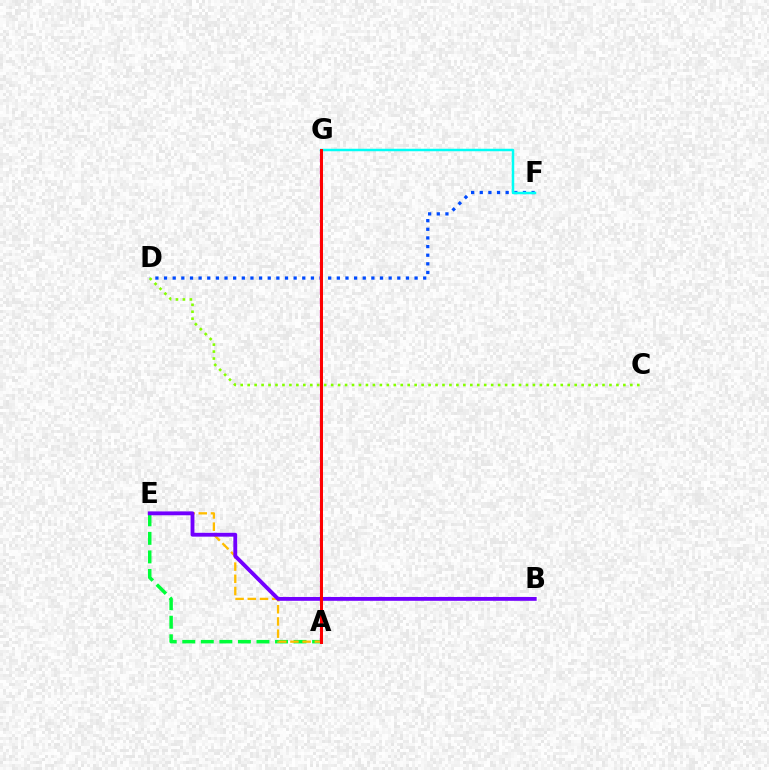{('A', 'E'): [{'color': '#00ff39', 'line_style': 'dashed', 'thickness': 2.52}, {'color': '#ffbd00', 'line_style': 'dashed', 'thickness': 1.66}], ('D', 'F'): [{'color': '#004bff', 'line_style': 'dotted', 'thickness': 2.35}], ('F', 'G'): [{'color': '#00fff6', 'line_style': 'solid', 'thickness': 1.79}], ('C', 'D'): [{'color': '#84ff00', 'line_style': 'dotted', 'thickness': 1.89}], ('A', 'G'): [{'color': '#ff00cf', 'line_style': 'dashed', 'thickness': 1.63}, {'color': '#ff0000', 'line_style': 'solid', 'thickness': 2.15}], ('B', 'E'): [{'color': '#7200ff', 'line_style': 'solid', 'thickness': 2.78}]}